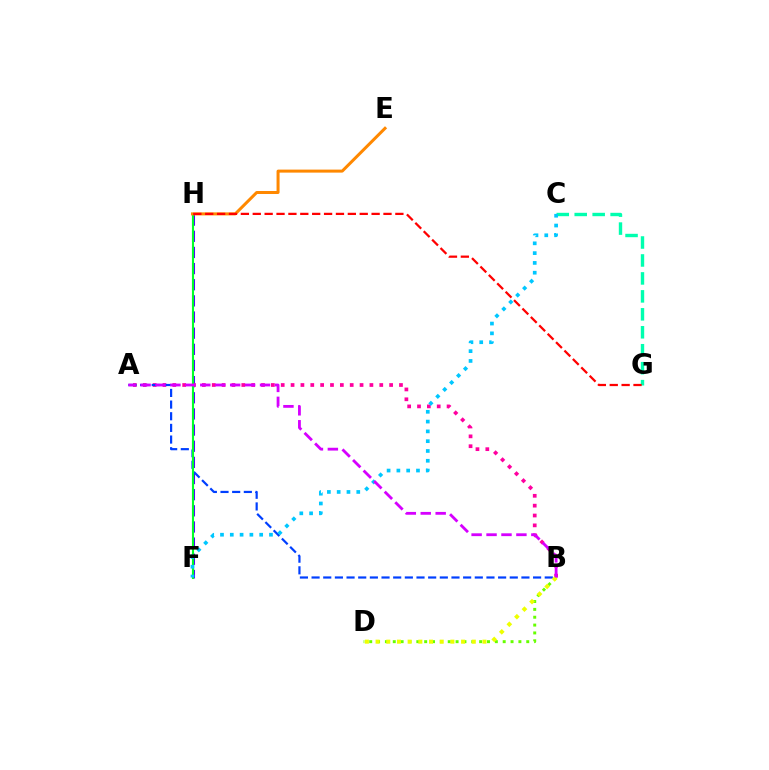{('F', 'H'): [{'color': '#4f00ff', 'line_style': 'dashed', 'thickness': 2.19}, {'color': '#00ff27', 'line_style': 'solid', 'thickness': 1.52}], ('A', 'B'): [{'color': '#ff00a0', 'line_style': 'dotted', 'thickness': 2.68}, {'color': '#003fff', 'line_style': 'dashed', 'thickness': 1.58}, {'color': '#d600ff', 'line_style': 'dashed', 'thickness': 2.03}], ('C', 'G'): [{'color': '#00ffaf', 'line_style': 'dashed', 'thickness': 2.44}], ('B', 'D'): [{'color': '#66ff00', 'line_style': 'dotted', 'thickness': 2.13}, {'color': '#eeff00', 'line_style': 'dotted', 'thickness': 2.9}], ('E', 'H'): [{'color': '#ff8800', 'line_style': 'solid', 'thickness': 2.17}], ('G', 'H'): [{'color': '#ff0000', 'line_style': 'dashed', 'thickness': 1.61}], ('C', 'F'): [{'color': '#00c7ff', 'line_style': 'dotted', 'thickness': 2.66}]}